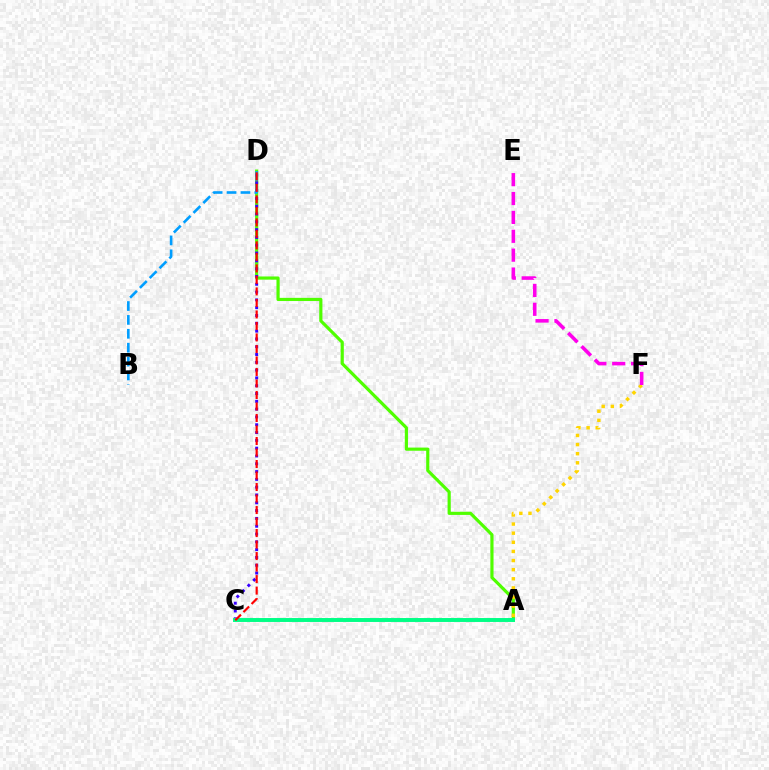{('A', 'D'): [{'color': '#4fff00', 'line_style': 'solid', 'thickness': 2.28}], ('A', 'F'): [{'color': '#ffd500', 'line_style': 'dotted', 'thickness': 2.48}], ('C', 'D'): [{'color': '#3700ff', 'line_style': 'dotted', 'thickness': 2.12}, {'color': '#ff0000', 'line_style': 'dashed', 'thickness': 1.56}], ('A', 'C'): [{'color': '#00ff86', 'line_style': 'solid', 'thickness': 2.83}], ('B', 'D'): [{'color': '#009eff', 'line_style': 'dashed', 'thickness': 1.89}], ('E', 'F'): [{'color': '#ff00ed', 'line_style': 'dashed', 'thickness': 2.56}]}